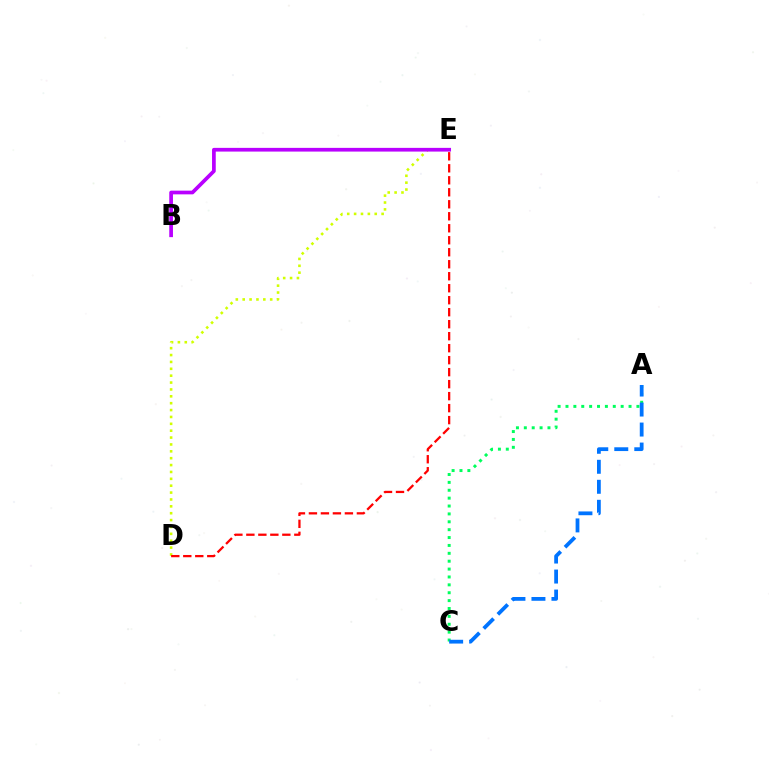{('A', 'C'): [{'color': '#00ff5c', 'line_style': 'dotted', 'thickness': 2.14}, {'color': '#0074ff', 'line_style': 'dashed', 'thickness': 2.72}], ('D', 'E'): [{'color': '#d1ff00', 'line_style': 'dotted', 'thickness': 1.87}, {'color': '#ff0000', 'line_style': 'dashed', 'thickness': 1.63}], ('B', 'E'): [{'color': '#b900ff', 'line_style': 'solid', 'thickness': 2.67}]}